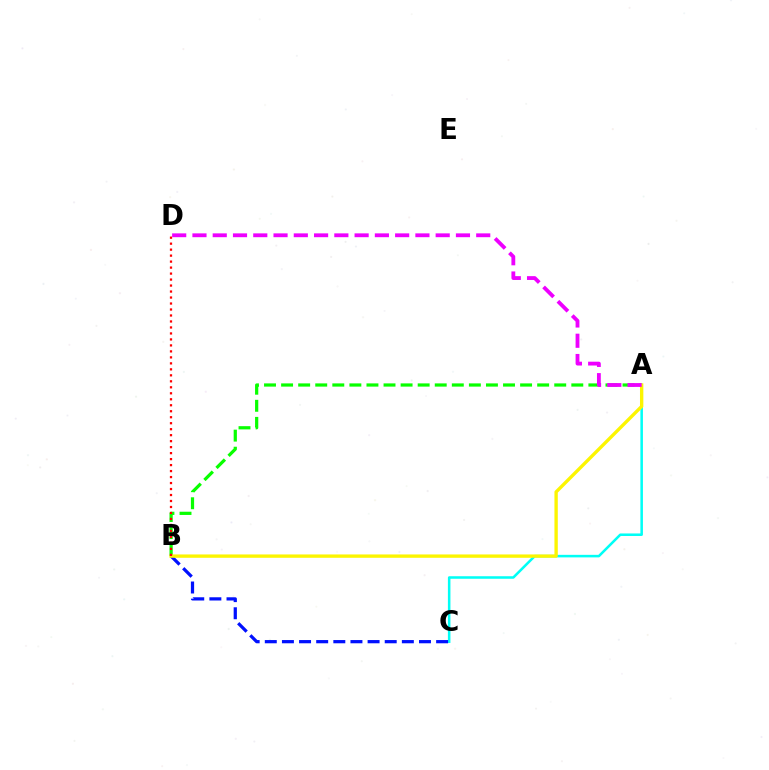{('A', 'C'): [{'color': '#00fff6', 'line_style': 'solid', 'thickness': 1.83}], ('B', 'C'): [{'color': '#0010ff', 'line_style': 'dashed', 'thickness': 2.33}], ('A', 'B'): [{'color': '#08ff00', 'line_style': 'dashed', 'thickness': 2.32}, {'color': '#fcf500', 'line_style': 'solid', 'thickness': 2.41}], ('B', 'D'): [{'color': '#ff0000', 'line_style': 'dotted', 'thickness': 1.63}], ('A', 'D'): [{'color': '#ee00ff', 'line_style': 'dashed', 'thickness': 2.75}]}